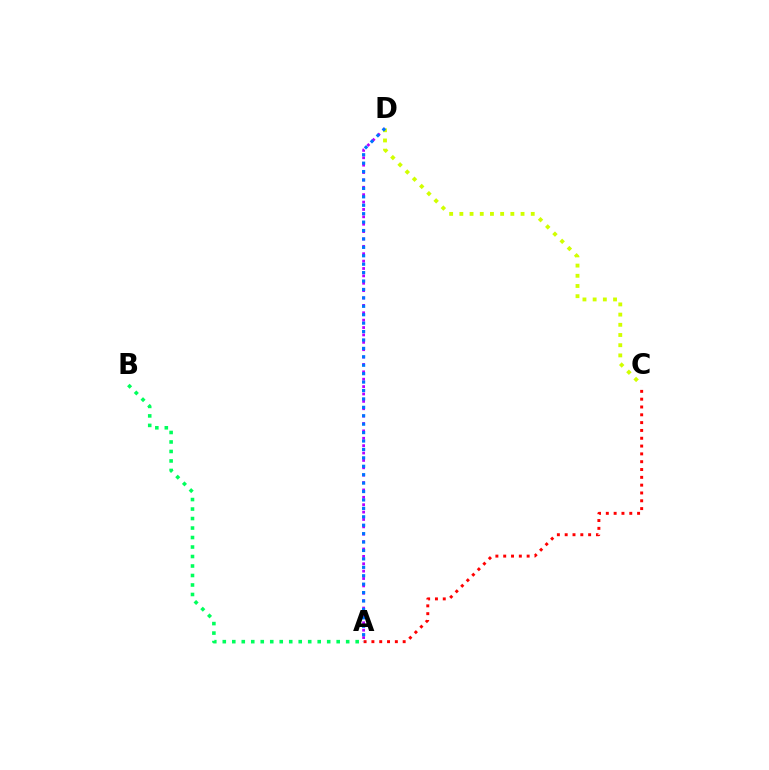{('A', 'D'): [{'color': '#b900ff', 'line_style': 'dotted', 'thickness': 2.01}, {'color': '#0074ff', 'line_style': 'dotted', 'thickness': 2.29}], ('C', 'D'): [{'color': '#d1ff00', 'line_style': 'dotted', 'thickness': 2.77}], ('A', 'B'): [{'color': '#00ff5c', 'line_style': 'dotted', 'thickness': 2.58}], ('A', 'C'): [{'color': '#ff0000', 'line_style': 'dotted', 'thickness': 2.12}]}